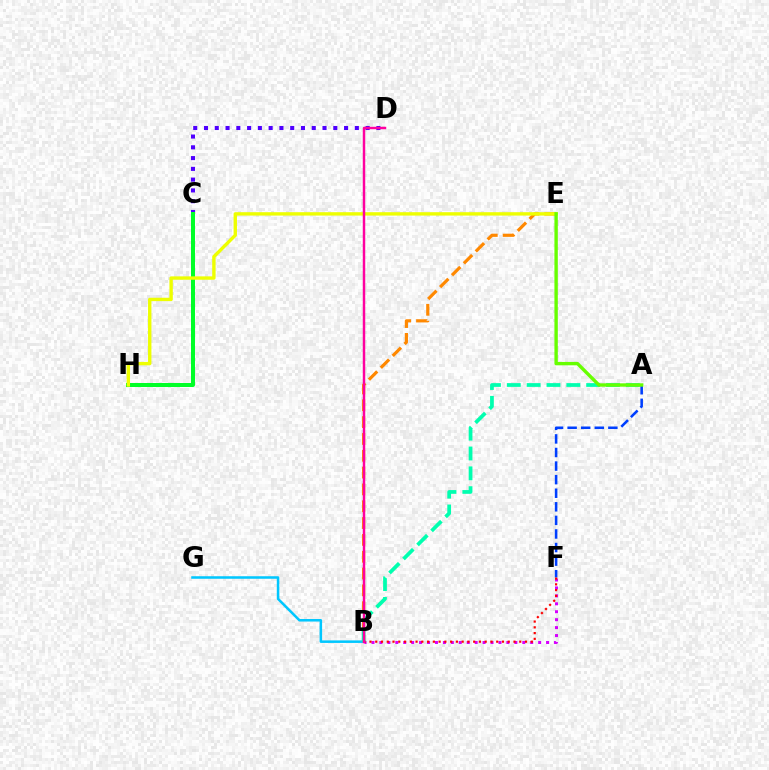{('C', 'D'): [{'color': '#4f00ff', 'line_style': 'dotted', 'thickness': 2.93}], ('B', 'G'): [{'color': '#00c7ff', 'line_style': 'solid', 'thickness': 1.82}], ('C', 'H'): [{'color': '#00ff27', 'line_style': 'solid', 'thickness': 2.88}], ('A', 'F'): [{'color': '#003fff', 'line_style': 'dashed', 'thickness': 1.84}], ('B', 'F'): [{'color': '#d600ff', 'line_style': 'dotted', 'thickness': 2.16}, {'color': '#ff0000', 'line_style': 'dotted', 'thickness': 1.57}], ('B', 'E'): [{'color': '#ff8800', 'line_style': 'dashed', 'thickness': 2.29}], ('A', 'B'): [{'color': '#00ffaf', 'line_style': 'dashed', 'thickness': 2.7}], ('E', 'H'): [{'color': '#eeff00', 'line_style': 'solid', 'thickness': 2.44}], ('B', 'D'): [{'color': '#ff00a0', 'line_style': 'solid', 'thickness': 1.77}], ('A', 'E'): [{'color': '#66ff00', 'line_style': 'solid', 'thickness': 2.43}]}